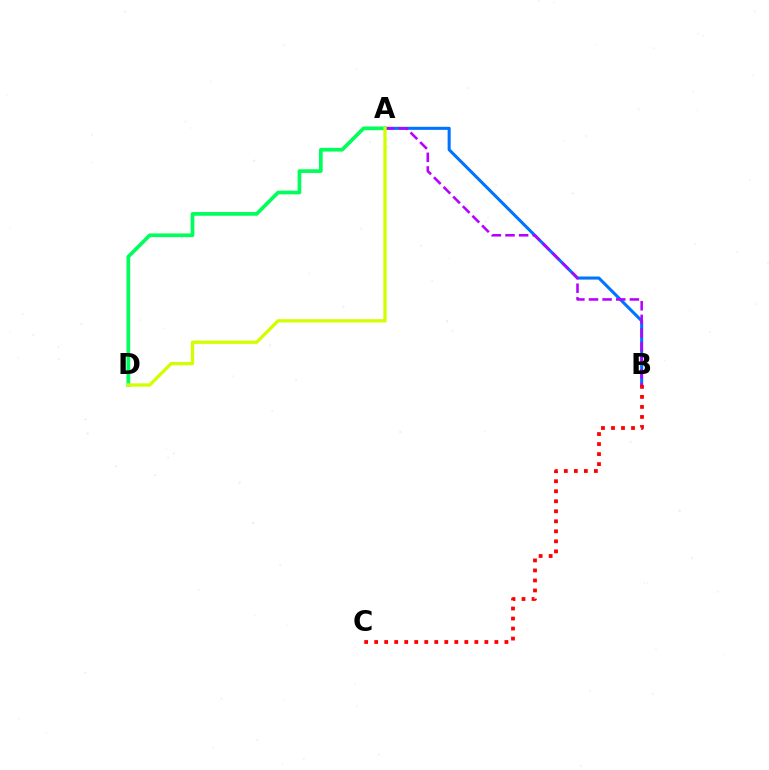{('A', 'B'): [{'color': '#0074ff', 'line_style': 'solid', 'thickness': 2.21}, {'color': '#b900ff', 'line_style': 'dashed', 'thickness': 1.85}], ('A', 'D'): [{'color': '#00ff5c', 'line_style': 'solid', 'thickness': 2.66}, {'color': '#d1ff00', 'line_style': 'solid', 'thickness': 2.38}], ('B', 'C'): [{'color': '#ff0000', 'line_style': 'dotted', 'thickness': 2.72}]}